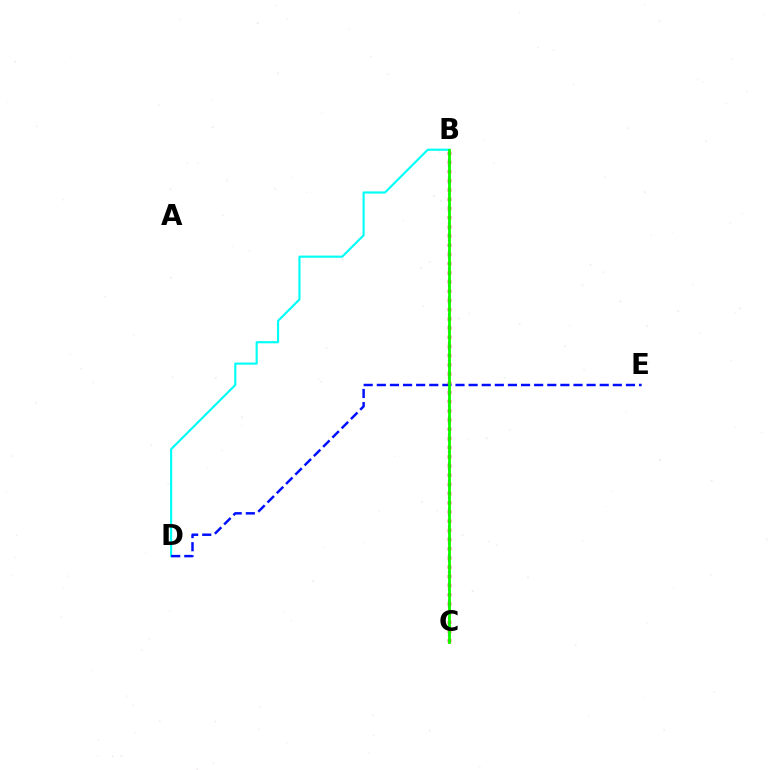{('B', 'C'): [{'color': '#fcf500', 'line_style': 'solid', 'thickness': 2.01}, {'color': '#ee00ff', 'line_style': 'dotted', 'thickness': 1.56}, {'color': '#ff0000', 'line_style': 'dotted', 'thickness': 2.5}, {'color': '#08ff00', 'line_style': 'solid', 'thickness': 1.99}], ('B', 'D'): [{'color': '#00fff6', 'line_style': 'solid', 'thickness': 1.55}], ('D', 'E'): [{'color': '#0010ff', 'line_style': 'dashed', 'thickness': 1.78}]}